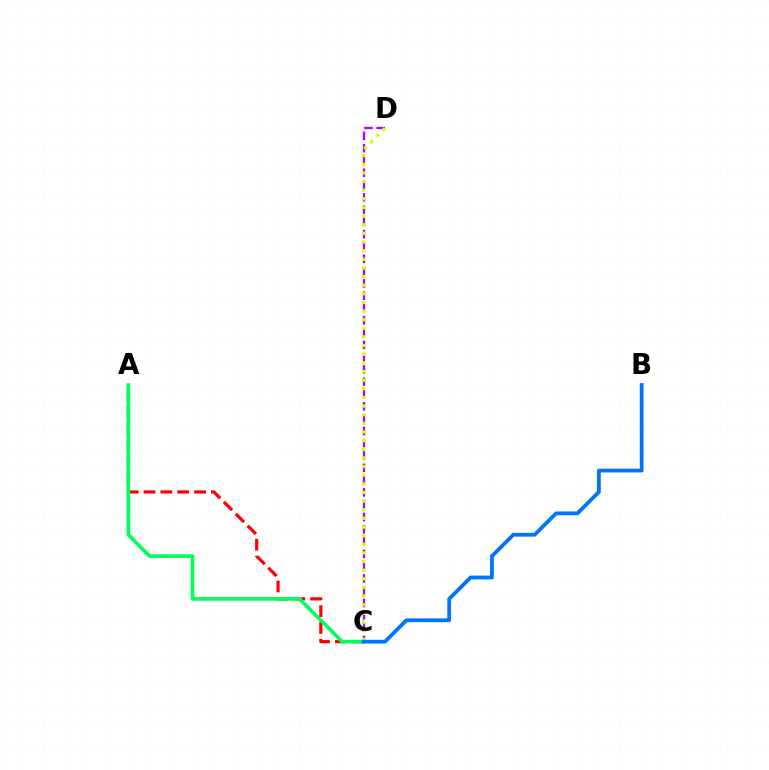{('A', 'C'): [{'color': '#ff0000', 'line_style': 'dashed', 'thickness': 2.29}, {'color': '#00ff5c', 'line_style': 'solid', 'thickness': 2.62}], ('C', 'D'): [{'color': '#b900ff', 'line_style': 'dashed', 'thickness': 1.67}, {'color': '#d1ff00', 'line_style': 'dotted', 'thickness': 2.35}], ('B', 'C'): [{'color': '#0074ff', 'line_style': 'solid', 'thickness': 2.73}]}